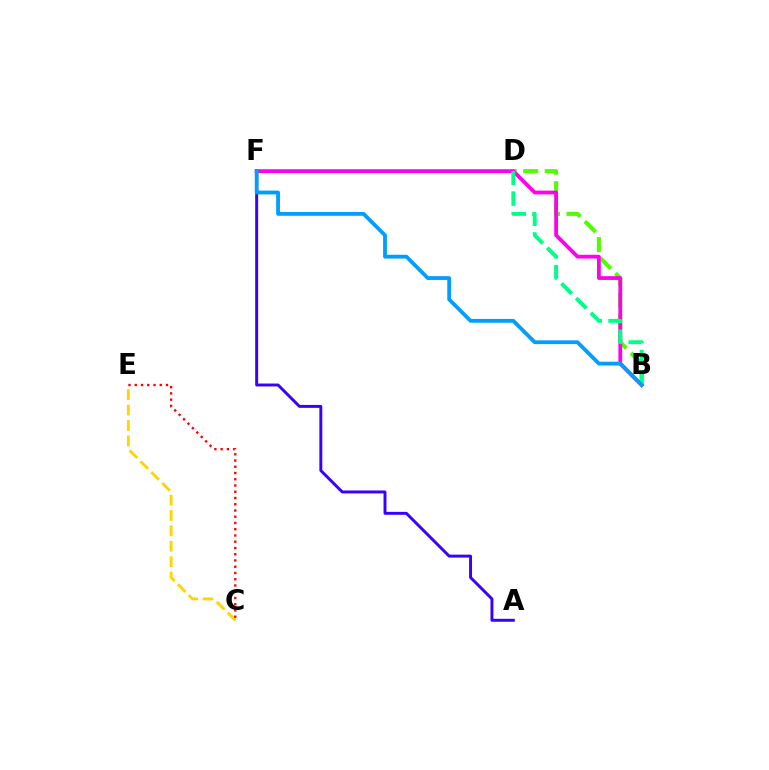{('B', 'D'): [{'color': '#4fff00', 'line_style': 'dashed', 'thickness': 2.92}, {'color': '#00ff86', 'line_style': 'dashed', 'thickness': 2.82}], ('A', 'F'): [{'color': '#3700ff', 'line_style': 'solid', 'thickness': 2.11}], ('C', 'E'): [{'color': '#ffd500', 'line_style': 'dashed', 'thickness': 2.09}, {'color': '#ff0000', 'line_style': 'dotted', 'thickness': 1.7}], ('B', 'F'): [{'color': '#ff00ed', 'line_style': 'solid', 'thickness': 2.72}, {'color': '#009eff', 'line_style': 'solid', 'thickness': 2.74}]}